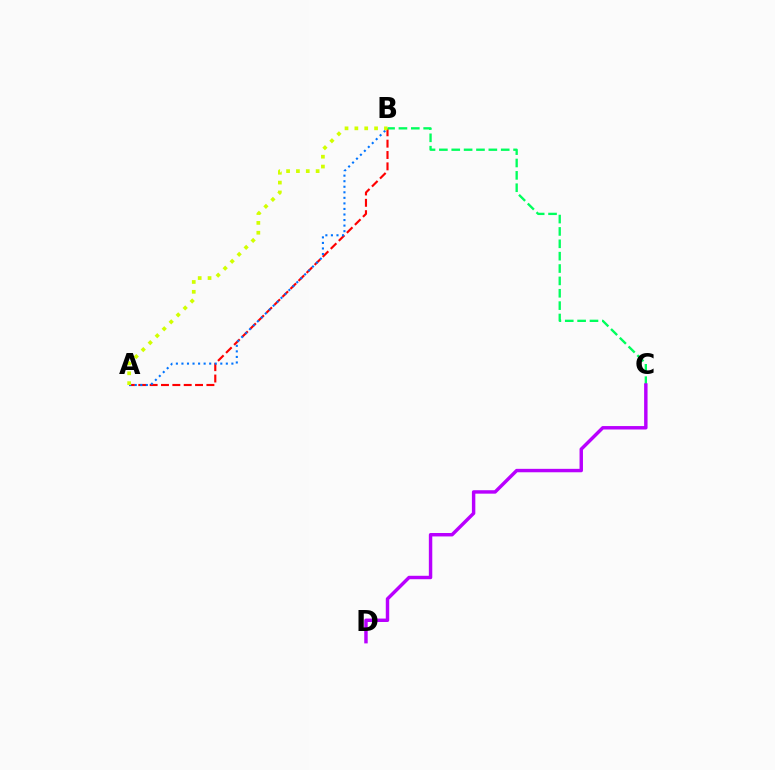{('A', 'B'): [{'color': '#ff0000', 'line_style': 'dashed', 'thickness': 1.54}, {'color': '#0074ff', 'line_style': 'dotted', 'thickness': 1.51}, {'color': '#d1ff00', 'line_style': 'dotted', 'thickness': 2.68}], ('B', 'C'): [{'color': '#00ff5c', 'line_style': 'dashed', 'thickness': 1.68}], ('C', 'D'): [{'color': '#b900ff', 'line_style': 'solid', 'thickness': 2.47}]}